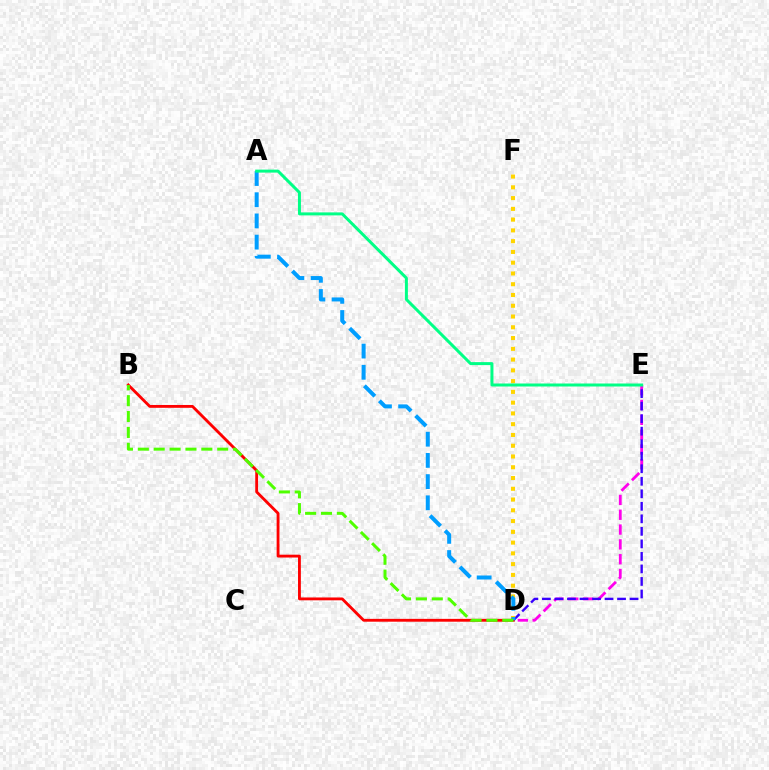{('D', 'E'): [{'color': '#ff00ed', 'line_style': 'dashed', 'thickness': 2.01}, {'color': '#3700ff', 'line_style': 'dashed', 'thickness': 1.7}], ('D', 'F'): [{'color': '#ffd500', 'line_style': 'dotted', 'thickness': 2.93}], ('B', 'D'): [{'color': '#ff0000', 'line_style': 'solid', 'thickness': 2.05}, {'color': '#4fff00', 'line_style': 'dashed', 'thickness': 2.16}], ('A', 'D'): [{'color': '#009eff', 'line_style': 'dashed', 'thickness': 2.88}], ('A', 'E'): [{'color': '#00ff86', 'line_style': 'solid', 'thickness': 2.15}]}